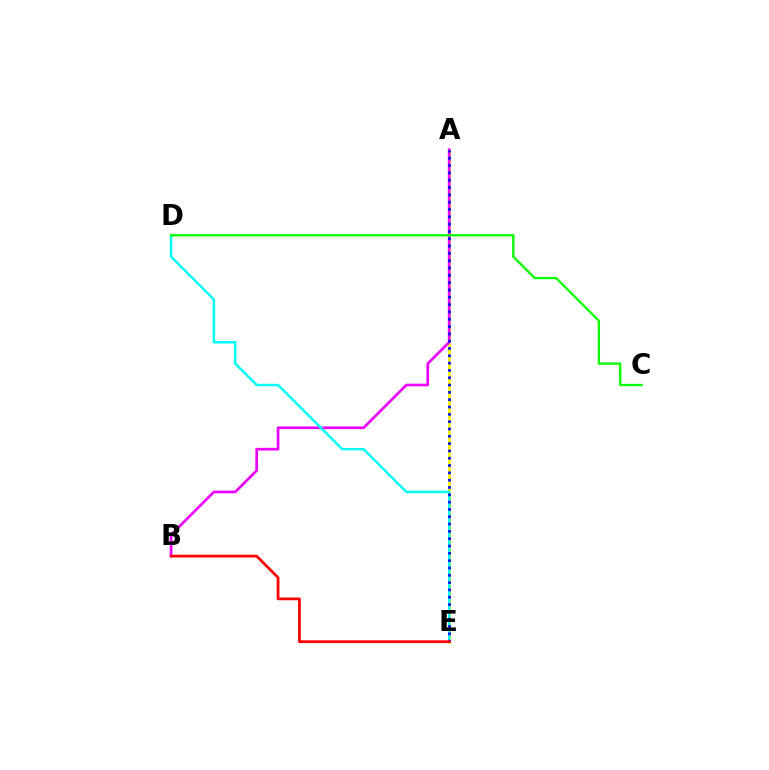{('A', 'E'): [{'color': '#fcf500', 'line_style': 'solid', 'thickness': 2.03}, {'color': '#0010ff', 'line_style': 'dotted', 'thickness': 1.99}], ('A', 'B'): [{'color': '#ee00ff', 'line_style': 'solid', 'thickness': 1.92}], ('D', 'E'): [{'color': '#00fff6', 'line_style': 'solid', 'thickness': 1.76}], ('B', 'E'): [{'color': '#ff0000', 'line_style': 'solid', 'thickness': 1.97}], ('C', 'D'): [{'color': '#08ff00', 'line_style': 'solid', 'thickness': 1.67}]}